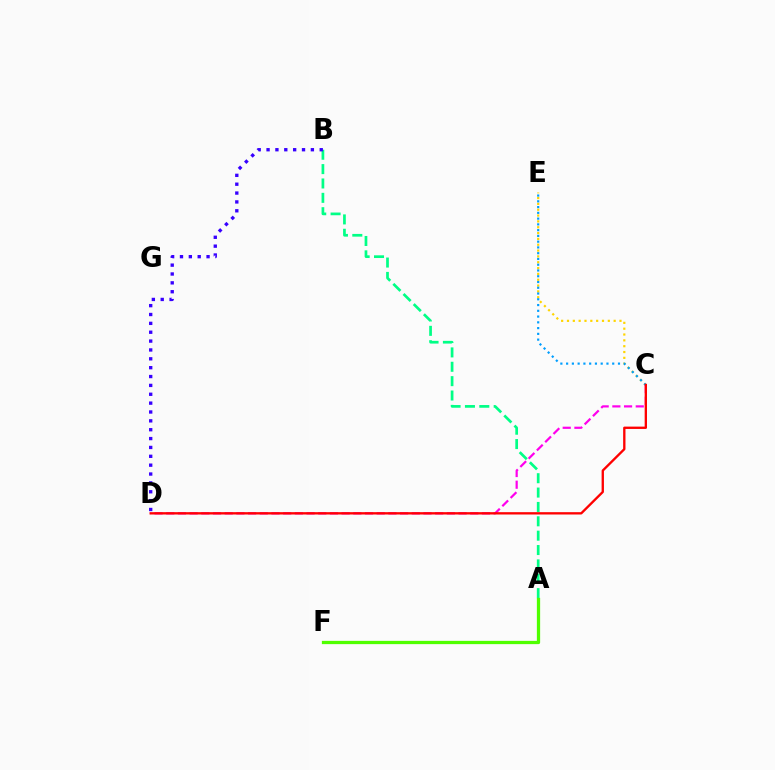{('C', 'E'): [{'color': '#ffd500', 'line_style': 'dotted', 'thickness': 1.58}, {'color': '#009eff', 'line_style': 'dotted', 'thickness': 1.57}], ('A', 'B'): [{'color': '#00ff86', 'line_style': 'dashed', 'thickness': 1.95}], ('A', 'F'): [{'color': '#4fff00', 'line_style': 'solid', 'thickness': 2.35}], ('C', 'D'): [{'color': '#ff00ed', 'line_style': 'dashed', 'thickness': 1.59}, {'color': '#ff0000', 'line_style': 'solid', 'thickness': 1.68}], ('B', 'D'): [{'color': '#3700ff', 'line_style': 'dotted', 'thickness': 2.41}]}